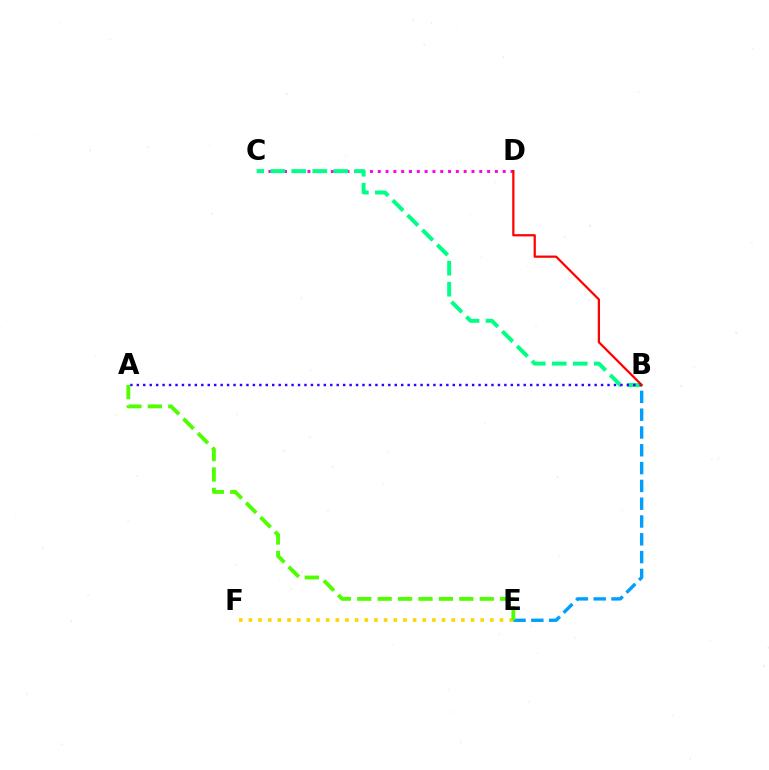{('C', 'D'): [{'color': '#ff00ed', 'line_style': 'dotted', 'thickness': 2.12}], ('B', 'C'): [{'color': '#00ff86', 'line_style': 'dashed', 'thickness': 2.85}], ('E', 'F'): [{'color': '#ffd500', 'line_style': 'dotted', 'thickness': 2.62}], ('B', 'E'): [{'color': '#009eff', 'line_style': 'dashed', 'thickness': 2.42}], ('A', 'B'): [{'color': '#3700ff', 'line_style': 'dotted', 'thickness': 1.75}], ('B', 'D'): [{'color': '#ff0000', 'line_style': 'solid', 'thickness': 1.61}], ('A', 'E'): [{'color': '#4fff00', 'line_style': 'dashed', 'thickness': 2.77}]}